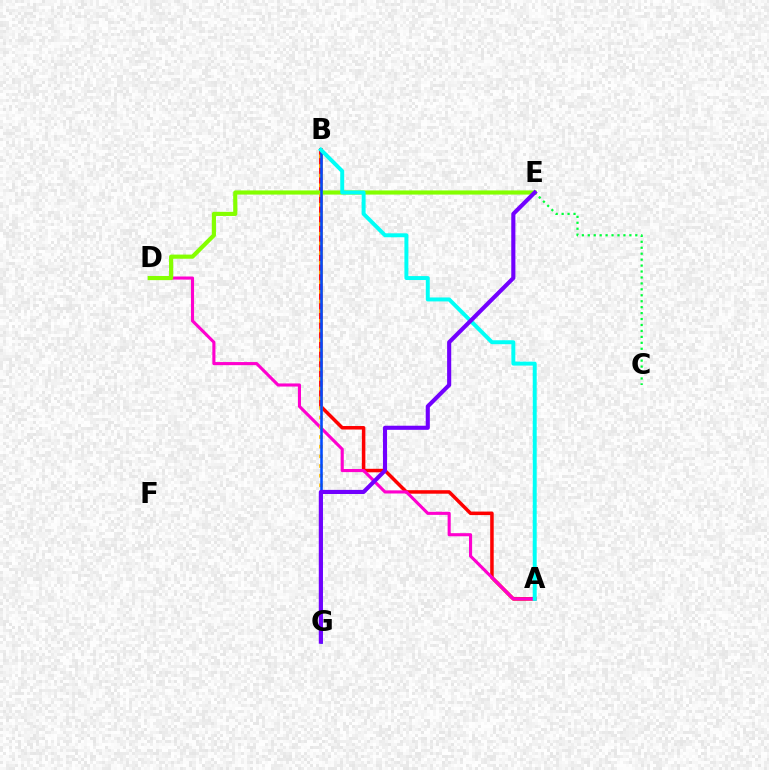{('A', 'B'): [{'color': '#ff0000', 'line_style': 'solid', 'thickness': 2.53}, {'color': '#00fff6', 'line_style': 'solid', 'thickness': 2.84}], ('C', 'E'): [{'color': '#00ff39', 'line_style': 'dotted', 'thickness': 1.61}], ('A', 'D'): [{'color': '#ff00cf', 'line_style': 'solid', 'thickness': 2.23}], ('D', 'E'): [{'color': '#84ff00', 'line_style': 'solid', 'thickness': 2.99}], ('B', 'G'): [{'color': '#ffbd00', 'line_style': 'dotted', 'thickness': 2.63}, {'color': '#004bff', 'line_style': 'solid', 'thickness': 1.85}], ('E', 'G'): [{'color': '#7200ff', 'line_style': 'solid', 'thickness': 2.95}]}